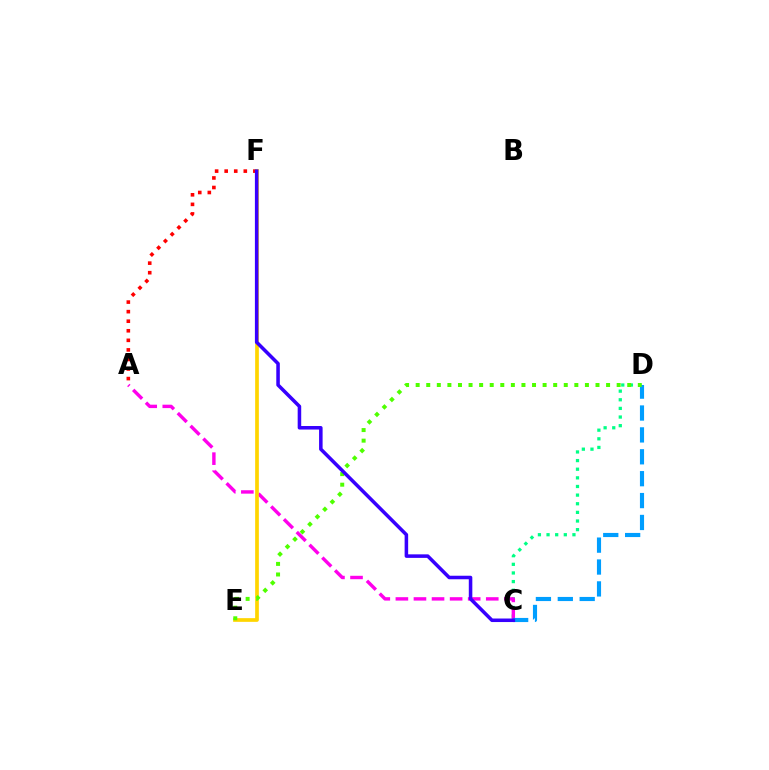{('C', 'D'): [{'color': '#00ff86', 'line_style': 'dotted', 'thickness': 2.35}, {'color': '#009eff', 'line_style': 'dashed', 'thickness': 2.97}], ('A', 'F'): [{'color': '#ff0000', 'line_style': 'dotted', 'thickness': 2.6}], ('A', 'C'): [{'color': '#ff00ed', 'line_style': 'dashed', 'thickness': 2.46}], ('E', 'F'): [{'color': '#ffd500', 'line_style': 'solid', 'thickness': 2.67}], ('D', 'E'): [{'color': '#4fff00', 'line_style': 'dotted', 'thickness': 2.87}], ('C', 'F'): [{'color': '#3700ff', 'line_style': 'solid', 'thickness': 2.55}]}